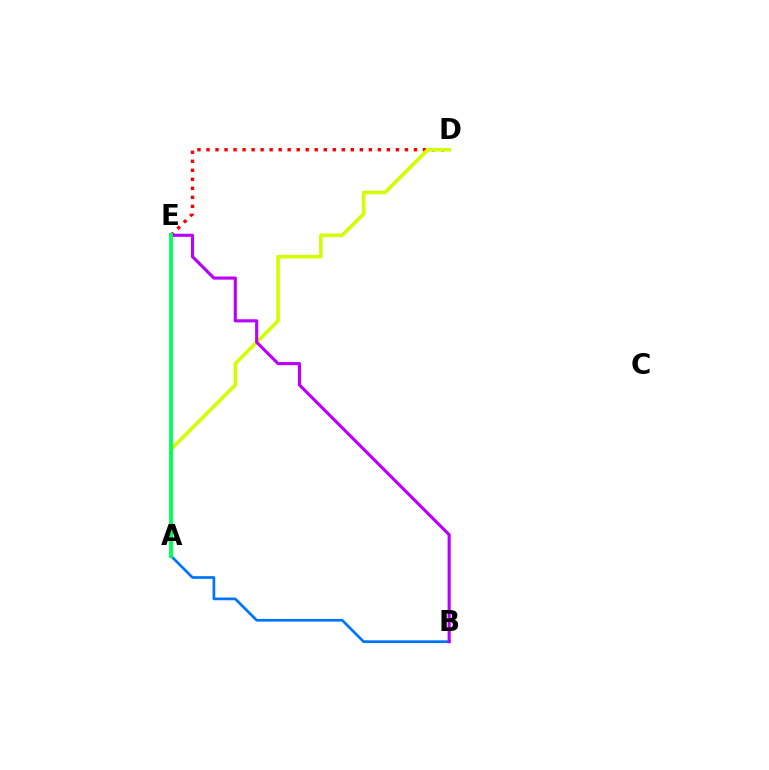{('D', 'E'): [{'color': '#ff0000', 'line_style': 'dotted', 'thickness': 2.45}], ('A', 'D'): [{'color': '#d1ff00', 'line_style': 'solid', 'thickness': 2.58}], ('A', 'B'): [{'color': '#0074ff', 'line_style': 'solid', 'thickness': 1.94}], ('B', 'E'): [{'color': '#b900ff', 'line_style': 'solid', 'thickness': 2.25}], ('A', 'E'): [{'color': '#00ff5c', 'line_style': 'solid', 'thickness': 2.76}]}